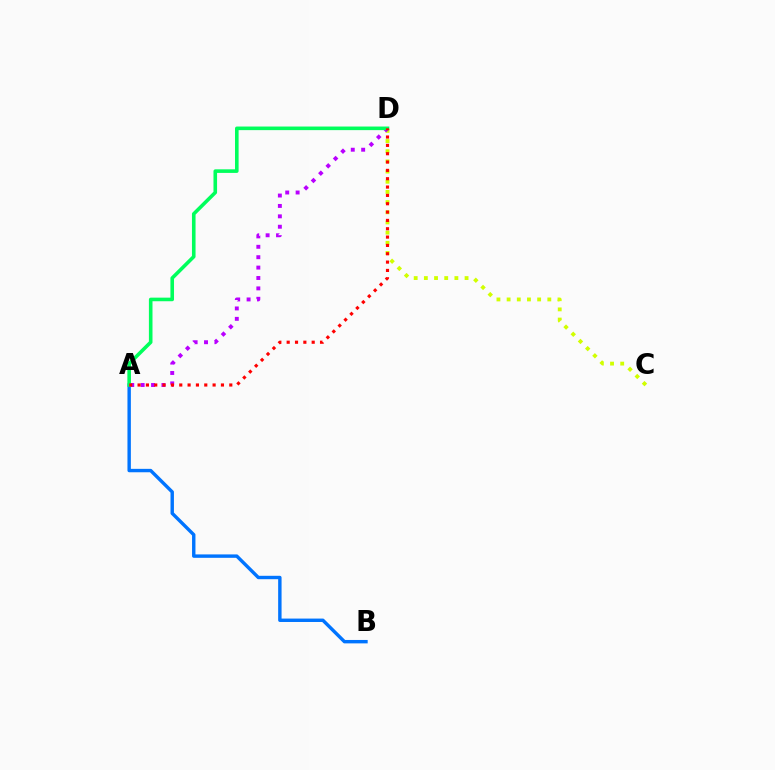{('A', 'B'): [{'color': '#0074ff', 'line_style': 'solid', 'thickness': 2.46}], ('C', 'D'): [{'color': '#d1ff00', 'line_style': 'dotted', 'thickness': 2.76}], ('A', 'D'): [{'color': '#b900ff', 'line_style': 'dotted', 'thickness': 2.83}, {'color': '#00ff5c', 'line_style': 'solid', 'thickness': 2.59}, {'color': '#ff0000', 'line_style': 'dotted', 'thickness': 2.27}]}